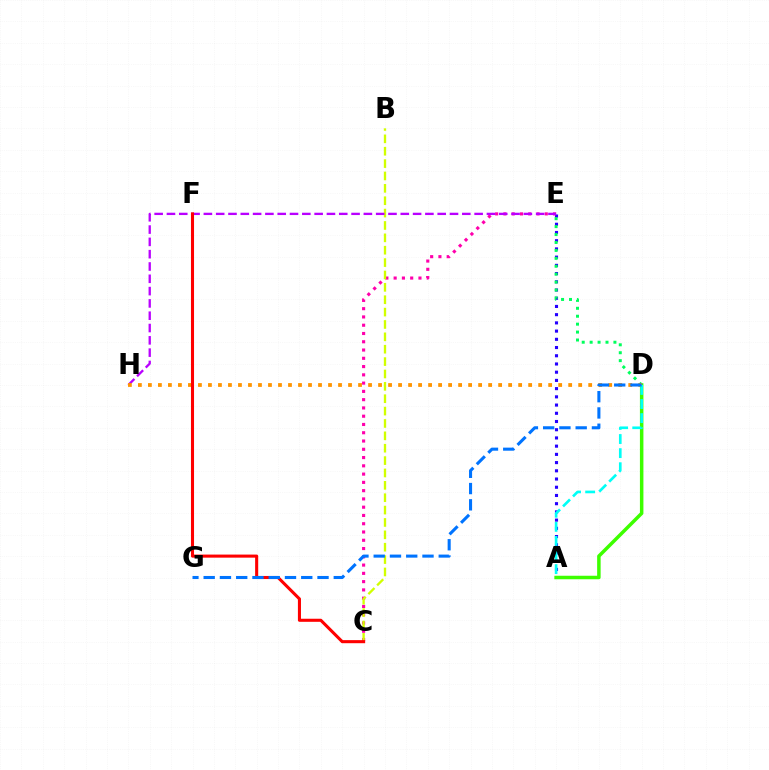{('A', 'E'): [{'color': '#2500ff', 'line_style': 'dotted', 'thickness': 2.23}], ('C', 'E'): [{'color': '#ff00ac', 'line_style': 'dotted', 'thickness': 2.25}], ('B', 'C'): [{'color': '#d1ff00', 'line_style': 'dashed', 'thickness': 1.68}], ('A', 'D'): [{'color': '#3dff00', 'line_style': 'solid', 'thickness': 2.52}, {'color': '#00fff6', 'line_style': 'dashed', 'thickness': 1.92}], ('E', 'H'): [{'color': '#b900ff', 'line_style': 'dashed', 'thickness': 1.67}], ('D', 'E'): [{'color': '#00ff5c', 'line_style': 'dotted', 'thickness': 2.15}], ('D', 'H'): [{'color': '#ff9400', 'line_style': 'dotted', 'thickness': 2.72}], ('C', 'F'): [{'color': '#ff0000', 'line_style': 'solid', 'thickness': 2.21}], ('D', 'G'): [{'color': '#0074ff', 'line_style': 'dashed', 'thickness': 2.21}]}